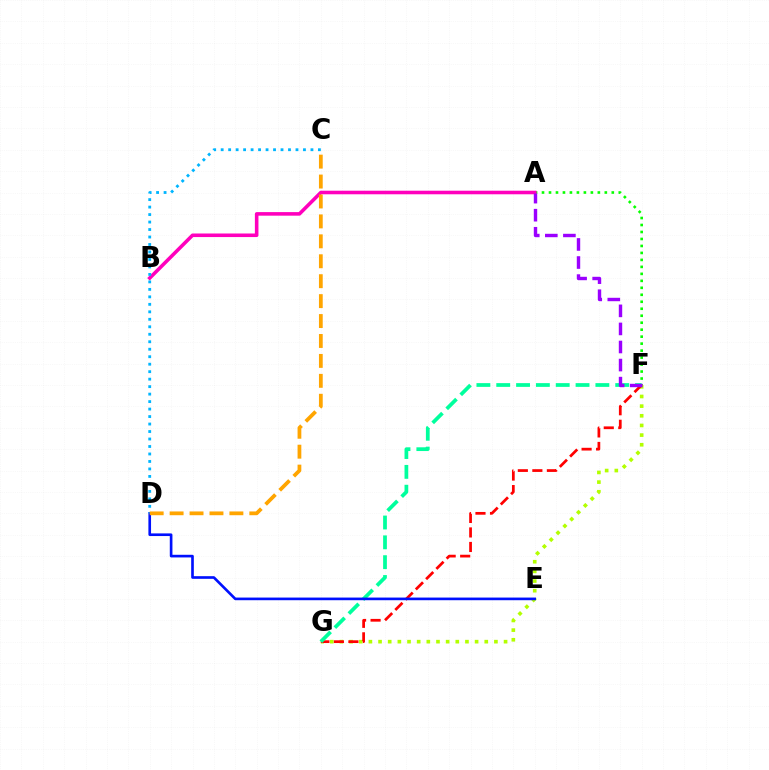{('F', 'G'): [{'color': '#b3ff00', 'line_style': 'dotted', 'thickness': 2.62}, {'color': '#ff0000', 'line_style': 'dashed', 'thickness': 1.97}, {'color': '#00ff9d', 'line_style': 'dashed', 'thickness': 2.69}], ('D', 'E'): [{'color': '#0010ff', 'line_style': 'solid', 'thickness': 1.91}], ('A', 'F'): [{'color': '#08ff00', 'line_style': 'dotted', 'thickness': 1.9}, {'color': '#9b00ff', 'line_style': 'dashed', 'thickness': 2.45}], ('A', 'B'): [{'color': '#ff00bd', 'line_style': 'solid', 'thickness': 2.57}], ('C', 'D'): [{'color': '#00b5ff', 'line_style': 'dotted', 'thickness': 2.03}, {'color': '#ffa500', 'line_style': 'dashed', 'thickness': 2.71}]}